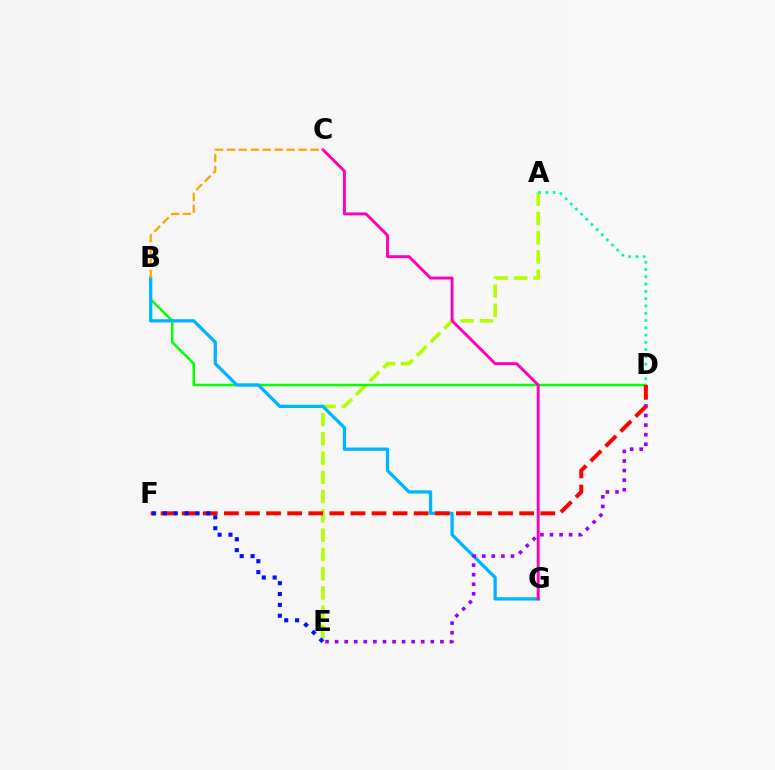{('A', 'E'): [{'color': '#b3ff00', 'line_style': 'dashed', 'thickness': 2.62}], ('B', 'D'): [{'color': '#08ff00', 'line_style': 'solid', 'thickness': 1.81}], ('A', 'D'): [{'color': '#00ff9d', 'line_style': 'dotted', 'thickness': 1.98}], ('B', 'G'): [{'color': '#00b5ff', 'line_style': 'solid', 'thickness': 2.37}], ('D', 'E'): [{'color': '#9b00ff', 'line_style': 'dotted', 'thickness': 2.6}], ('C', 'G'): [{'color': '#ff00bd', 'line_style': 'solid', 'thickness': 2.1}], ('D', 'F'): [{'color': '#ff0000', 'line_style': 'dashed', 'thickness': 2.87}], ('E', 'F'): [{'color': '#0010ff', 'line_style': 'dotted', 'thickness': 2.95}], ('B', 'C'): [{'color': '#ffa500', 'line_style': 'dashed', 'thickness': 1.62}]}